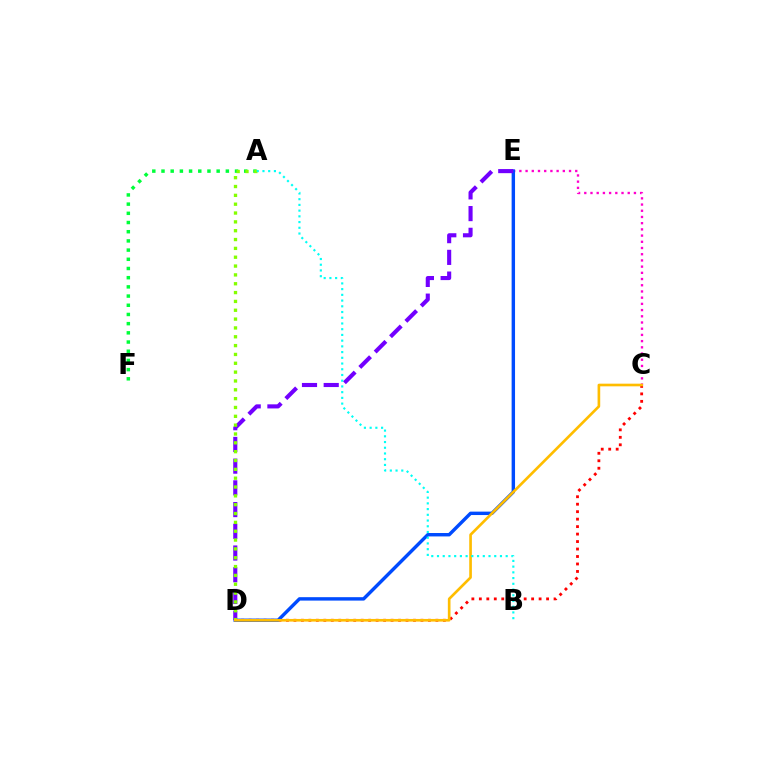{('C', 'E'): [{'color': '#ff00cf', 'line_style': 'dotted', 'thickness': 1.69}], ('C', 'D'): [{'color': '#ff0000', 'line_style': 'dotted', 'thickness': 2.03}, {'color': '#ffbd00', 'line_style': 'solid', 'thickness': 1.91}], ('D', 'E'): [{'color': '#004bff', 'line_style': 'solid', 'thickness': 2.46}, {'color': '#7200ff', 'line_style': 'dashed', 'thickness': 2.95}], ('A', 'F'): [{'color': '#00ff39', 'line_style': 'dotted', 'thickness': 2.5}], ('A', 'D'): [{'color': '#84ff00', 'line_style': 'dotted', 'thickness': 2.4}], ('A', 'B'): [{'color': '#00fff6', 'line_style': 'dotted', 'thickness': 1.56}]}